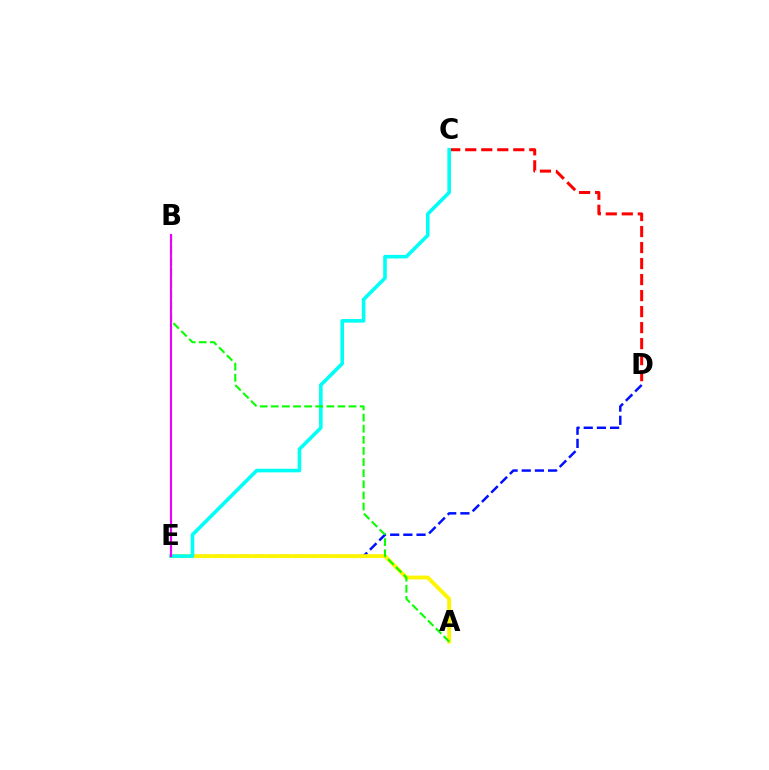{('C', 'D'): [{'color': '#ff0000', 'line_style': 'dashed', 'thickness': 2.18}], ('D', 'E'): [{'color': '#0010ff', 'line_style': 'dashed', 'thickness': 1.79}], ('A', 'E'): [{'color': '#fcf500', 'line_style': 'solid', 'thickness': 2.78}], ('C', 'E'): [{'color': '#00fff6', 'line_style': 'solid', 'thickness': 2.58}], ('A', 'B'): [{'color': '#08ff00', 'line_style': 'dashed', 'thickness': 1.51}], ('B', 'E'): [{'color': '#ee00ff', 'line_style': 'solid', 'thickness': 1.55}]}